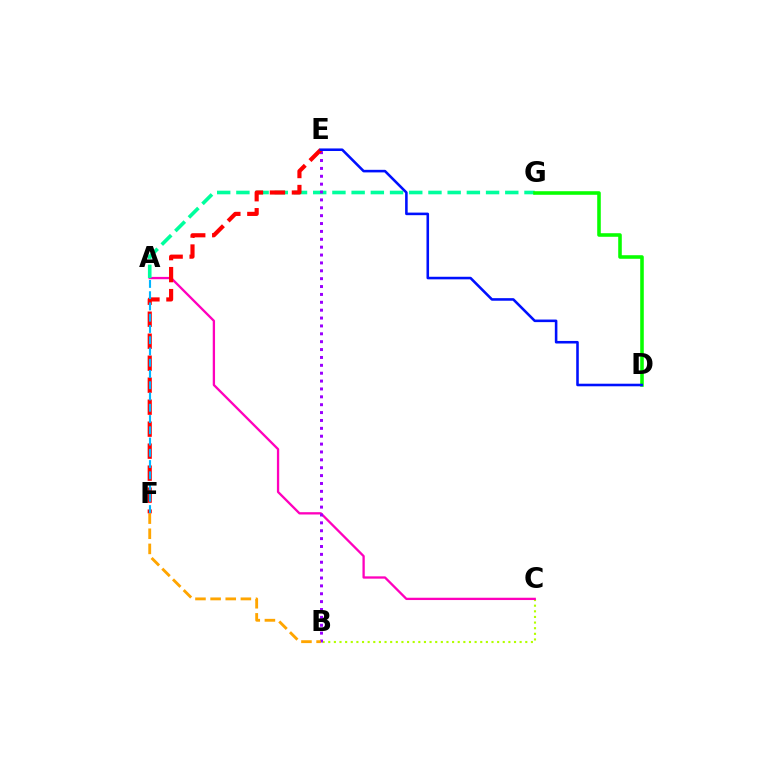{('B', 'C'): [{'color': '#b3ff00', 'line_style': 'dotted', 'thickness': 1.53}], ('A', 'C'): [{'color': '#ff00bd', 'line_style': 'solid', 'thickness': 1.66}], ('A', 'G'): [{'color': '#00ff9d', 'line_style': 'dashed', 'thickness': 2.61}], ('D', 'G'): [{'color': '#08ff00', 'line_style': 'solid', 'thickness': 2.57}], ('B', 'E'): [{'color': '#9b00ff', 'line_style': 'dotted', 'thickness': 2.14}], ('B', 'F'): [{'color': '#ffa500', 'line_style': 'dashed', 'thickness': 2.06}], ('E', 'F'): [{'color': '#ff0000', 'line_style': 'dashed', 'thickness': 2.99}], ('A', 'F'): [{'color': '#00b5ff', 'line_style': 'dashed', 'thickness': 1.53}], ('D', 'E'): [{'color': '#0010ff', 'line_style': 'solid', 'thickness': 1.85}]}